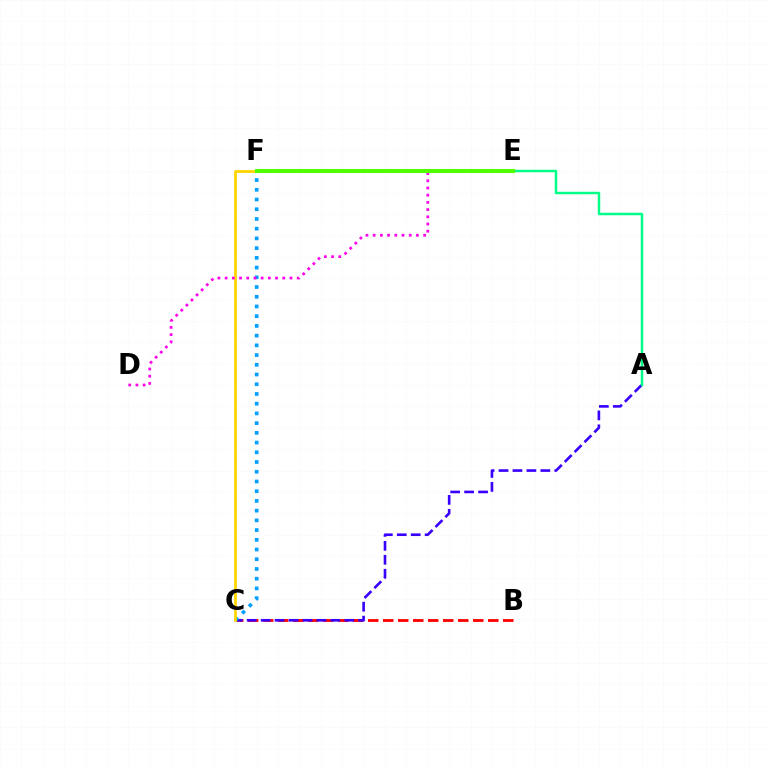{('B', 'C'): [{'color': '#ff0000', 'line_style': 'dashed', 'thickness': 2.04}], ('A', 'C'): [{'color': '#3700ff', 'line_style': 'dashed', 'thickness': 1.89}], ('A', 'E'): [{'color': '#00ff86', 'line_style': 'solid', 'thickness': 1.78}], ('C', 'F'): [{'color': '#009eff', 'line_style': 'dotted', 'thickness': 2.64}, {'color': '#ffd500', 'line_style': 'solid', 'thickness': 2.0}], ('D', 'E'): [{'color': '#ff00ed', 'line_style': 'dotted', 'thickness': 1.96}], ('E', 'F'): [{'color': '#4fff00', 'line_style': 'solid', 'thickness': 2.92}]}